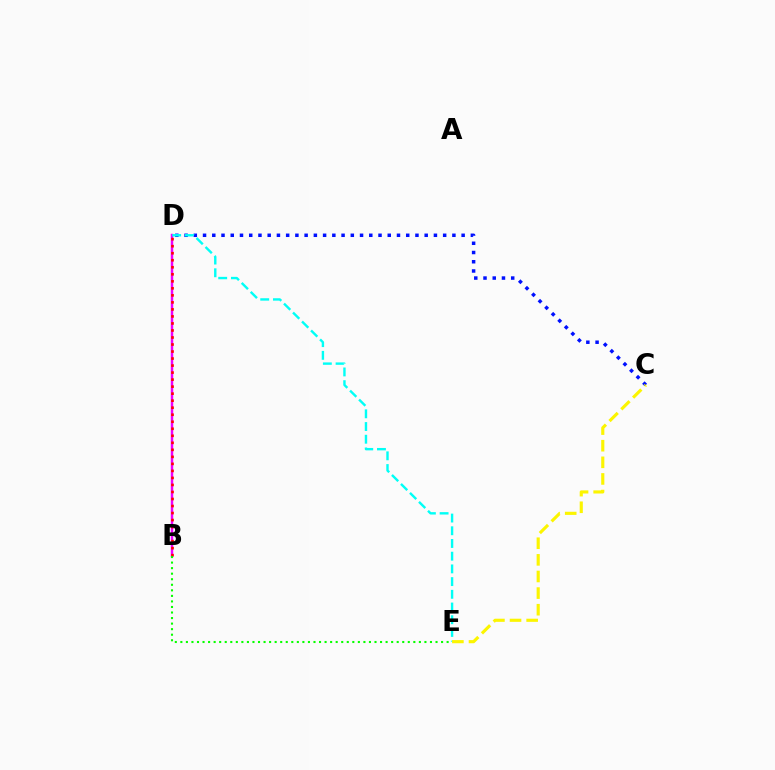{('C', 'D'): [{'color': '#0010ff', 'line_style': 'dotted', 'thickness': 2.51}], ('B', 'D'): [{'color': '#ee00ff', 'line_style': 'solid', 'thickness': 1.76}, {'color': '#ff0000', 'line_style': 'dotted', 'thickness': 1.91}], ('B', 'E'): [{'color': '#08ff00', 'line_style': 'dotted', 'thickness': 1.51}], ('D', 'E'): [{'color': '#00fff6', 'line_style': 'dashed', 'thickness': 1.73}], ('C', 'E'): [{'color': '#fcf500', 'line_style': 'dashed', 'thickness': 2.26}]}